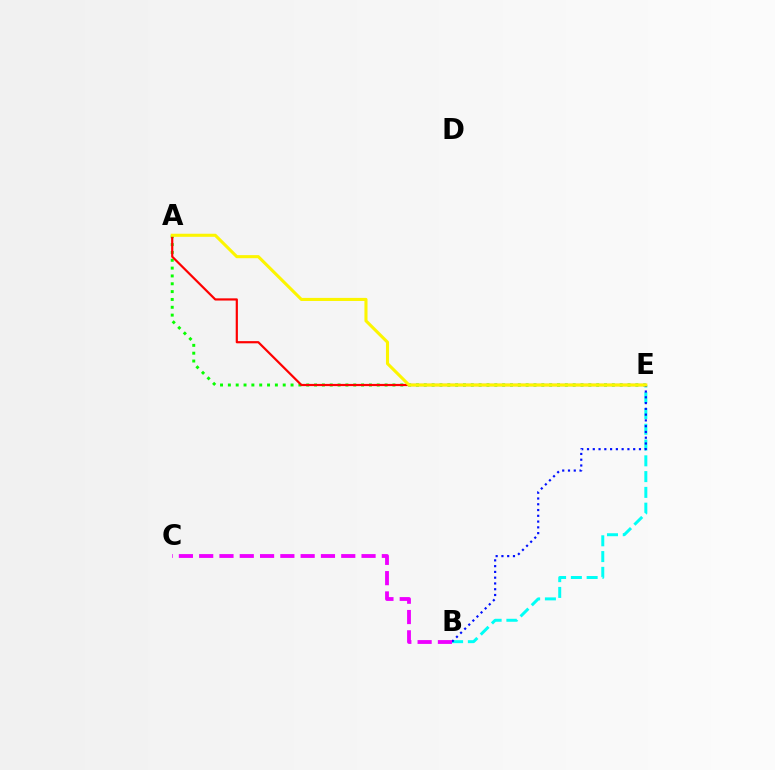{('A', 'E'): [{'color': '#08ff00', 'line_style': 'dotted', 'thickness': 2.13}, {'color': '#ff0000', 'line_style': 'solid', 'thickness': 1.58}, {'color': '#fcf500', 'line_style': 'solid', 'thickness': 2.22}], ('B', 'E'): [{'color': '#00fff6', 'line_style': 'dashed', 'thickness': 2.14}, {'color': '#0010ff', 'line_style': 'dotted', 'thickness': 1.57}], ('B', 'C'): [{'color': '#ee00ff', 'line_style': 'dashed', 'thickness': 2.76}]}